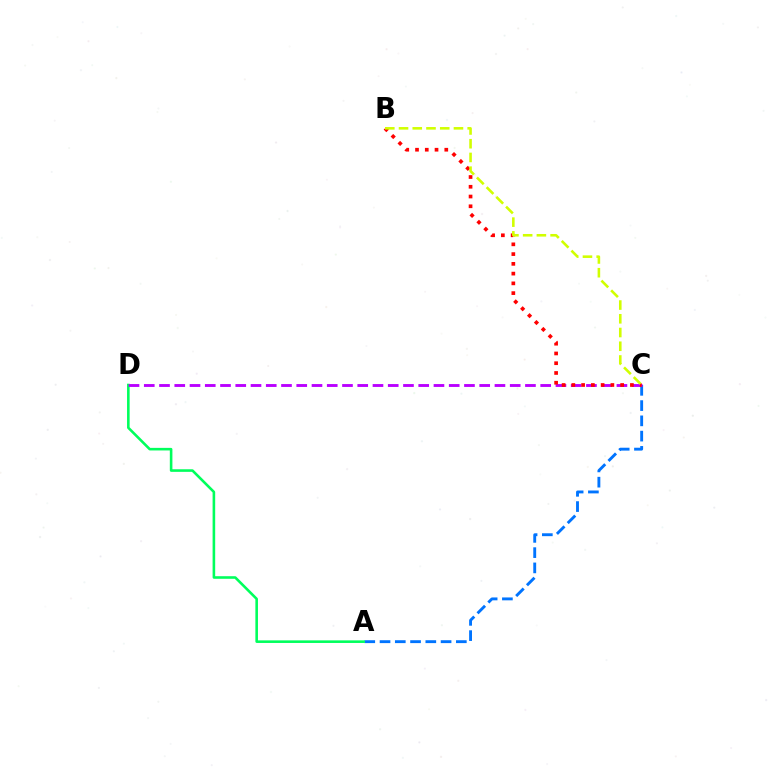{('A', 'C'): [{'color': '#0074ff', 'line_style': 'dashed', 'thickness': 2.07}], ('A', 'D'): [{'color': '#00ff5c', 'line_style': 'solid', 'thickness': 1.87}], ('C', 'D'): [{'color': '#b900ff', 'line_style': 'dashed', 'thickness': 2.07}], ('B', 'C'): [{'color': '#ff0000', 'line_style': 'dotted', 'thickness': 2.65}, {'color': '#d1ff00', 'line_style': 'dashed', 'thickness': 1.87}]}